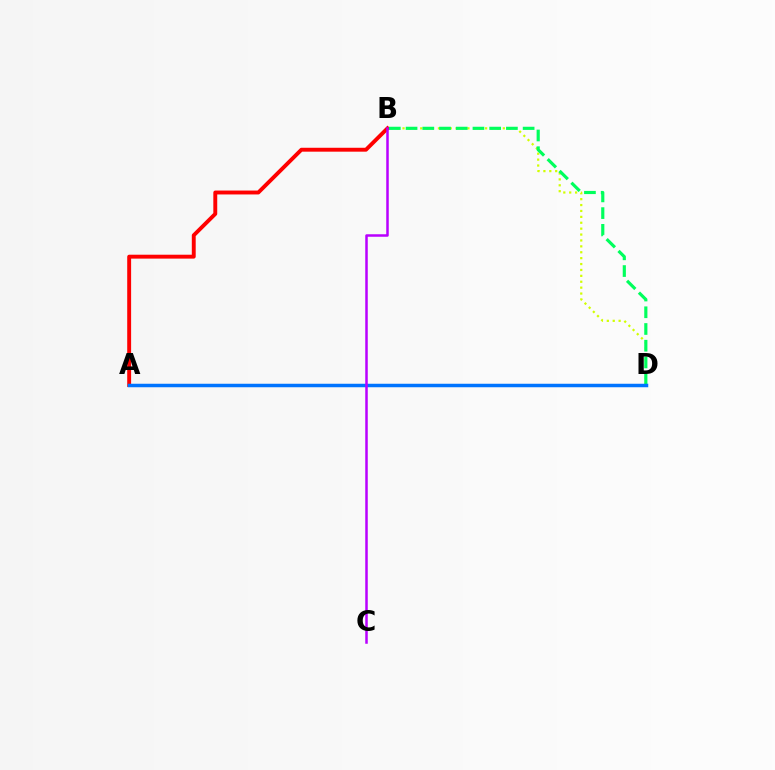{('B', 'D'): [{'color': '#d1ff00', 'line_style': 'dotted', 'thickness': 1.6}, {'color': '#00ff5c', 'line_style': 'dashed', 'thickness': 2.27}], ('A', 'B'): [{'color': '#ff0000', 'line_style': 'solid', 'thickness': 2.81}], ('A', 'D'): [{'color': '#0074ff', 'line_style': 'solid', 'thickness': 2.51}], ('B', 'C'): [{'color': '#b900ff', 'line_style': 'solid', 'thickness': 1.81}]}